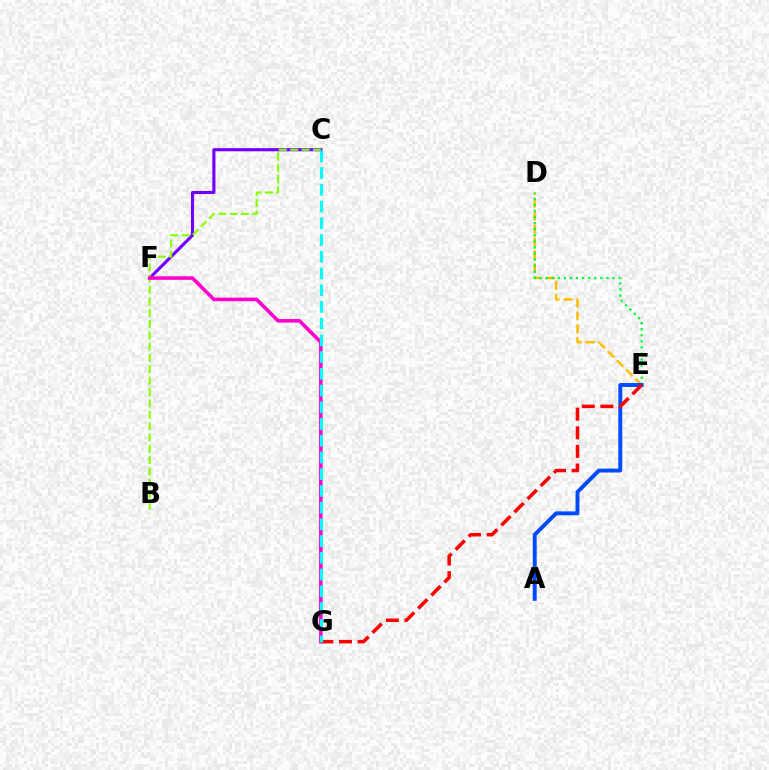{('D', 'E'): [{'color': '#ffbd00', 'line_style': 'dashed', 'thickness': 1.76}, {'color': '#00ff39', 'line_style': 'dotted', 'thickness': 1.65}], ('C', 'F'): [{'color': '#7200ff', 'line_style': 'solid', 'thickness': 2.25}], ('A', 'E'): [{'color': '#004bff', 'line_style': 'solid', 'thickness': 2.82}], ('B', 'C'): [{'color': '#84ff00', 'line_style': 'dashed', 'thickness': 1.54}], ('F', 'G'): [{'color': '#ff00cf', 'line_style': 'solid', 'thickness': 2.57}], ('E', 'G'): [{'color': '#ff0000', 'line_style': 'dashed', 'thickness': 2.53}], ('C', 'G'): [{'color': '#00fff6', 'line_style': 'dashed', 'thickness': 2.27}]}